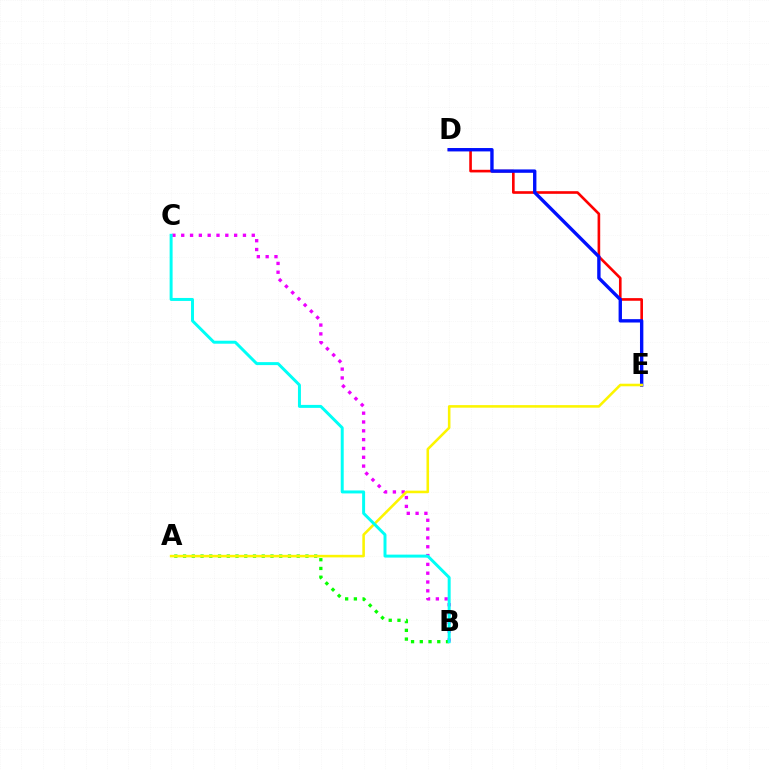{('D', 'E'): [{'color': '#ff0000', 'line_style': 'solid', 'thickness': 1.9}, {'color': '#0010ff', 'line_style': 'solid', 'thickness': 2.43}], ('B', 'C'): [{'color': '#ee00ff', 'line_style': 'dotted', 'thickness': 2.4}, {'color': '#00fff6', 'line_style': 'solid', 'thickness': 2.14}], ('A', 'B'): [{'color': '#08ff00', 'line_style': 'dotted', 'thickness': 2.38}], ('A', 'E'): [{'color': '#fcf500', 'line_style': 'solid', 'thickness': 1.85}]}